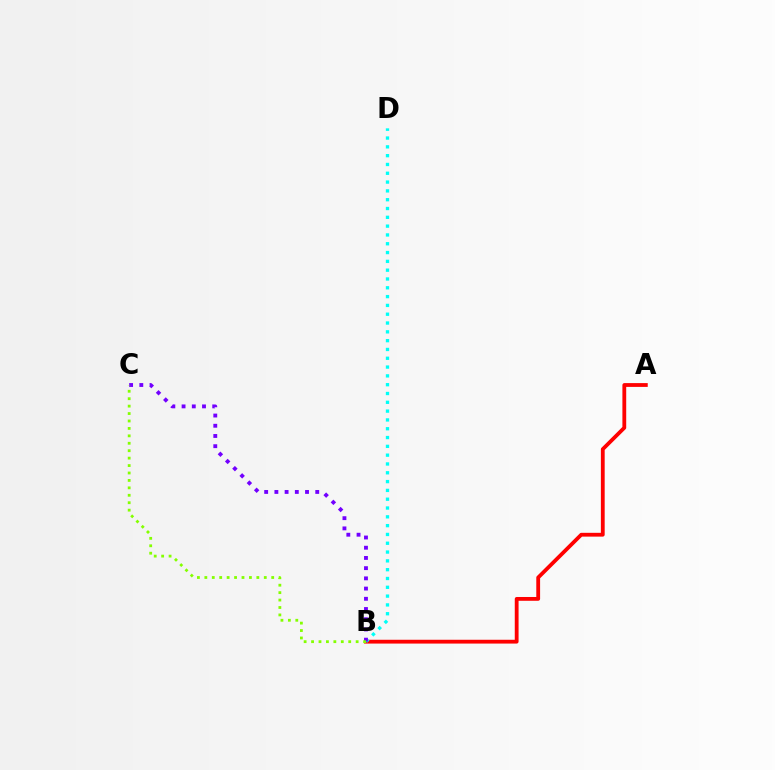{('A', 'B'): [{'color': '#ff0000', 'line_style': 'solid', 'thickness': 2.74}], ('B', 'D'): [{'color': '#00fff6', 'line_style': 'dotted', 'thickness': 2.39}], ('B', 'C'): [{'color': '#7200ff', 'line_style': 'dotted', 'thickness': 2.78}, {'color': '#84ff00', 'line_style': 'dotted', 'thickness': 2.02}]}